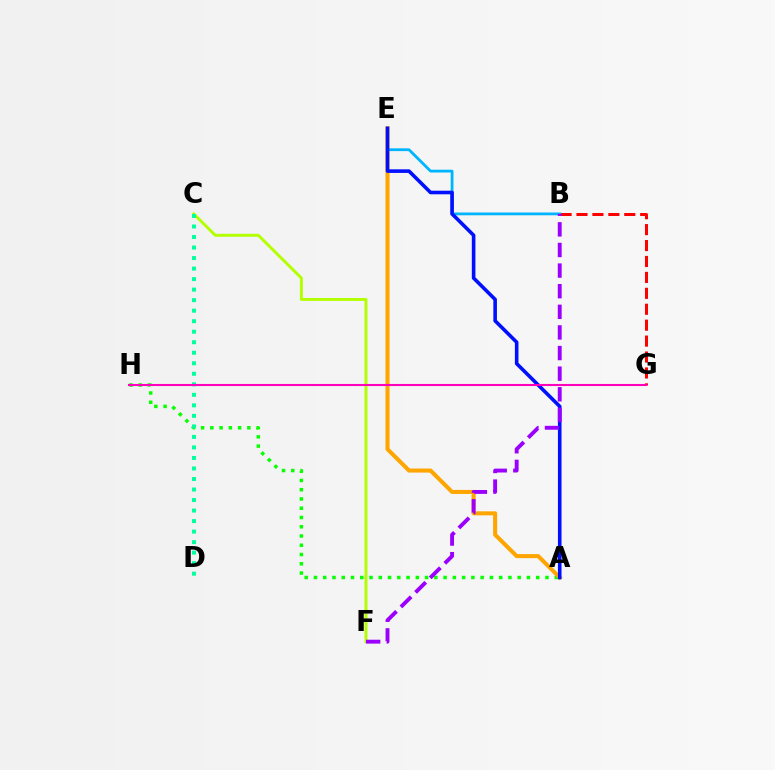{('A', 'H'): [{'color': '#08ff00', 'line_style': 'dotted', 'thickness': 2.52}], ('B', 'G'): [{'color': '#ff0000', 'line_style': 'dashed', 'thickness': 2.16}], ('A', 'E'): [{'color': '#ffa500', 'line_style': 'solid', 'thickness': 2.91}, {'color': '#0010ff', 'line_style': 'solid', 'thickness': 2.59}], ('C', 'F'): [{'color': '#b3ff00', 'line_style': 'solid', 'thickness': 2.11}], ('B', 'E'): [{'color': '#00b5ff', 'line_style': 'solid', 'thickness': 2.01}], ('C', 'D'): [{'color': '#00ff9d', 'line_style': 'dotted', 'thickness': 2.86}], ('B', 'F'): [{'color': '#9b00ff', 'line_style': 'dashed', 'thickness': 2.8}], ('G', 'H'): [{'color': '#ff00bd', 'line_style': 'solid', 'thickness': 1.51}]}